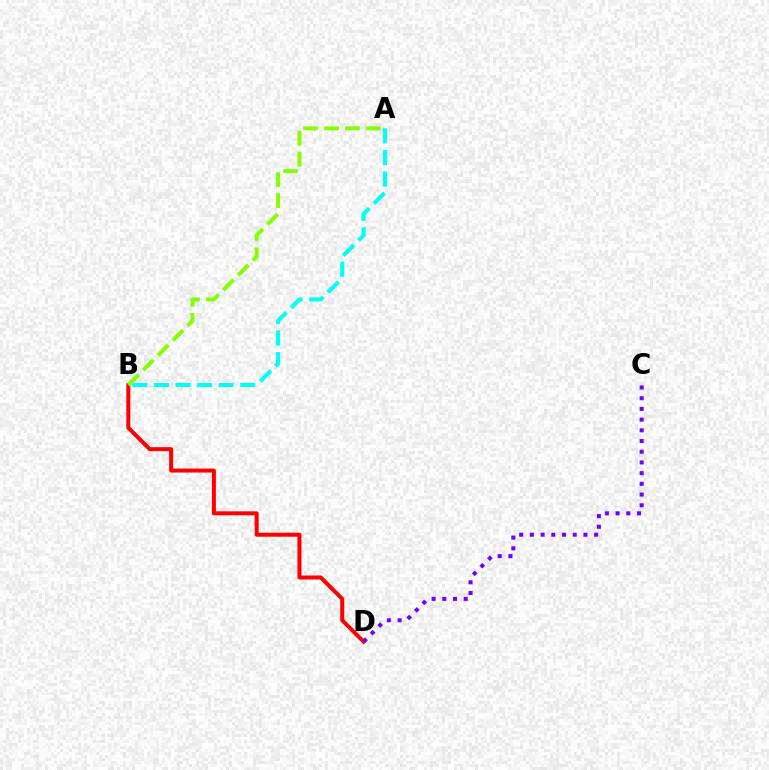{('B', 'D'): [{'color': '#ff0000', 'line_style': 'solid', 'thickness': 2.88}], ('A', 'B'): [{'color': '#00fff6', 'line_style': 'dashed', 'thickness': 2.93}, {'color': '#84ff00', 'line_style': 'dashed', 'thickness': 2.85}], ('C', 'D'): [{'color': '#7200ff', 'line_style': 'dotted', 'thickness': 2.91}]}